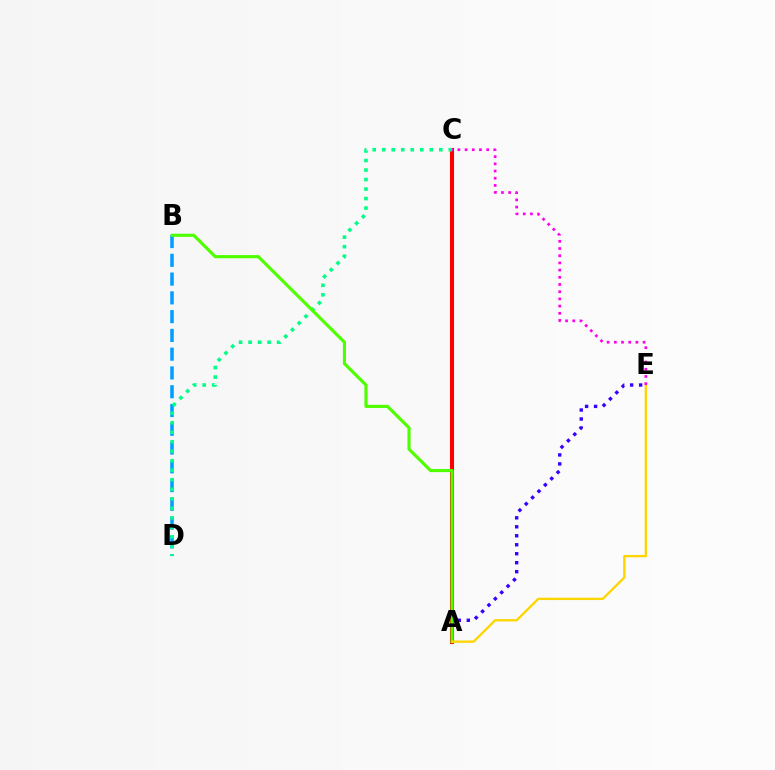{('B', 'D'): [{'color': '#009eff', 'line_style': 'dashed', 'thickness': 2.55}], ('A', 'E'): [{'color': '#3700ff', 'line_style': 'dotted', 'thickness': 2.44}, {'color': '#ffd500', 'line_style': 'solid', 'thickness': 1.67}], ('A', 'C'): [{'color': '#ff0000', 'line_style': 'solid', 'thickness': 2.92}], ('C', 'D'): [{'color': '#00ff86', 'line_style': 'dotted', 'thickness': 2.58}], ('A', 'B'): [{'color': '#4fff00', 'line_style': 'solid', 'thickness': 2.26}], ('C', 'E'): [{'color': '#ff00ed', 'line_style': 'dotted', 'thickness': 1.95}]}